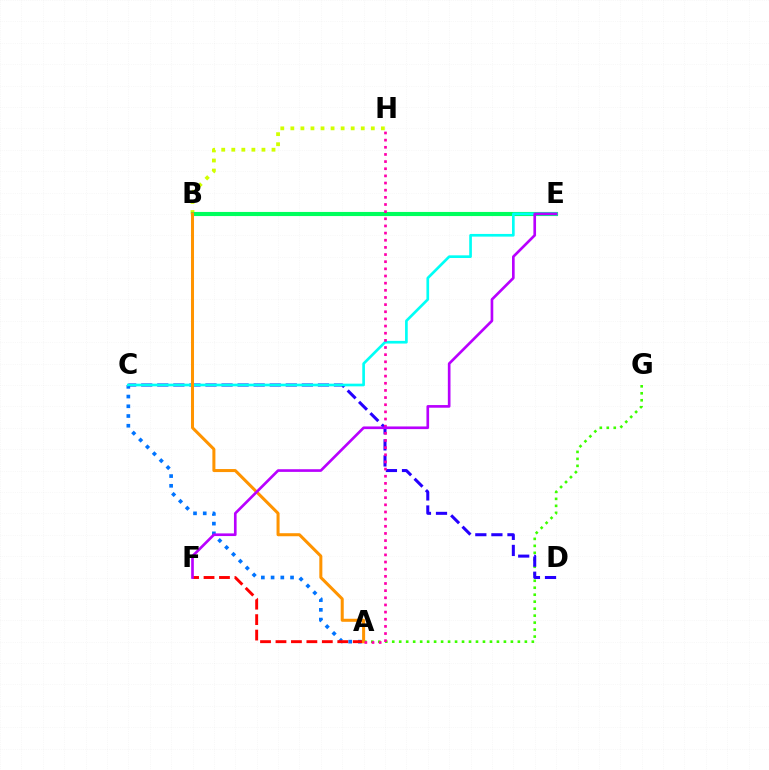{('A', 'G'): [{'color': '#3dff00', 'line_style': 'dotted', 'thickness': 1.9}], ('B', 'H'): [{'color': '#d1ff00', 'line_style': 'dotted', 'thickness': 2.73}], ('A', 'C'): [{'color': '#0074ff', 'line_style': 'dotted', 'thickness': 2.64}], ('A', 'F'): [{'color': '#ff0000', 'line_style': 'dashed', 'thickness': 2.1}], ('B', 'E'): [{'color': '#00ff5c', 'line_style': 'solid', 'thickness': 2.96}], ('C', 'D'): [{'color': '#2500ff', 'line_style': 'dashed', 'thickness': 2.18}], ('C', 'E'): [{'color': '#00fff6', 'line_style': 'solid', 'thickness': 1.93}], ('A', 'B'): [{'color': '#ff9400', 'line_style': 'solid', 'thickness': 2.18}], ('A', 'H'): [{'color': '#ff00ac', 'line_style': 'dotted', 'thickness': 1.94}], ('E', 'F'): [{'color': '#b900ff', 'line_style': 'solid', 'thickness': 1.91}]}